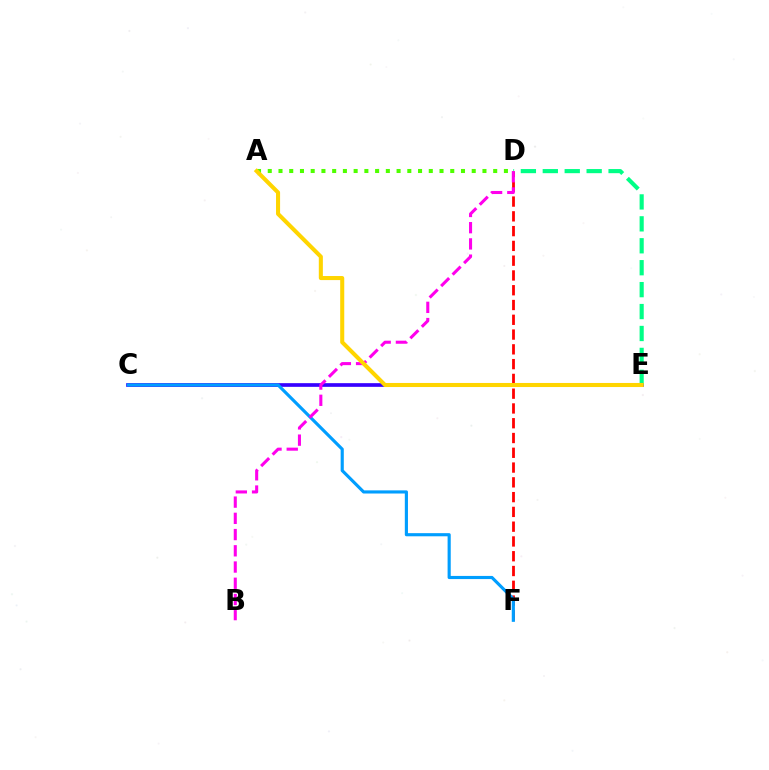{('C', 'E'): [{'color': '#3700ff', 'line_style': 'solid', 'thickness': 2.65}], ('D', 'E'): [{'color': '#00ff86', 'line_style': 'dashed', 'thickness': 2.98}], ('D', 'F'): [{'color': '#ff0000', 'line_style': 'dashed', 'thickness': 2.01}], ('A', 'D'): [{'color': '#4fff00', 'line_style': 'dotted', 'thickness': 2.92}], ('C', 'F'): [{'color': '#009eff', 'line_style': 'solid', 'thickness': 2.26}], ('B', 'D'): [{'color': '#ff00ed', 'line_style': 'dashed', 'thickness': 2.2}], ('A', 'E'): [{'color': '#ffd500', 'line_style': 'solid', 'thickness': 2.92}]}